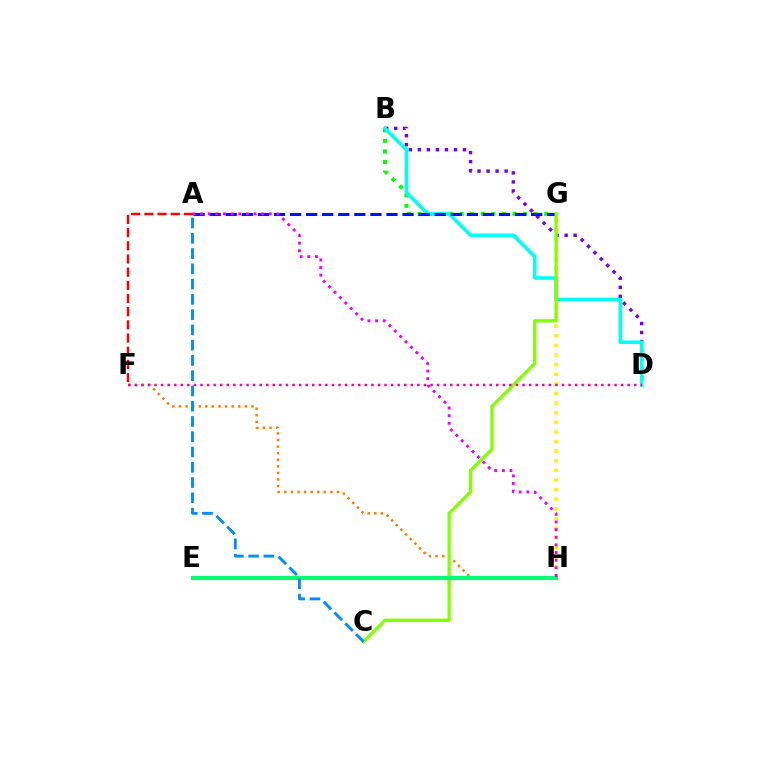{('F', 'H'): [{'color': '#ff7c00', 'line_style': 'dotted', 'thickness': 1.79}], ('G', 'H'): [{'color': '#fcf500', 'line_style': 'dotted', 'thickness': 2.61}], ('B', 'D'): [{'color': '#7200ff', 'line_style': 'dotted', 'thickness': 2.45}, {'color': '#00fff6', 'line_style': 'solid', 'thickness': 2.57}], ('B', 'G'): [{'color': '#08ff00', 'line_style': 'dotted', 'thickness': 2.87}], ('A', 'F'): [{'color': '#ff0000', 'line_style': 'dashed', 'thickness': 1.79}], ('A', 'G'): [{'color': '#0010ff', 'line_style': 'dashed', 'thickness': 2.18}], ('C', 'G'): [{'color': '#84ff00', 'line_style': 'solid', 'thickness': 2.39}], ('D', 'F'): [{'color': '#ff0094', 'line_style': 'dotted', 'thickness': 1.79}], ('E', 'H'): [{'color': '#00ff74', 'line_style': 'solid', 'thickness': 2.98}], ('A', 'H'): [{'color': '#ee00ff', 'line_style': 'dotted', 'thickness': 2.07}], ('A', 'C'): [{'color': '#008cff', 'line_style': 'dashed', 'thickness': 2.07}]}